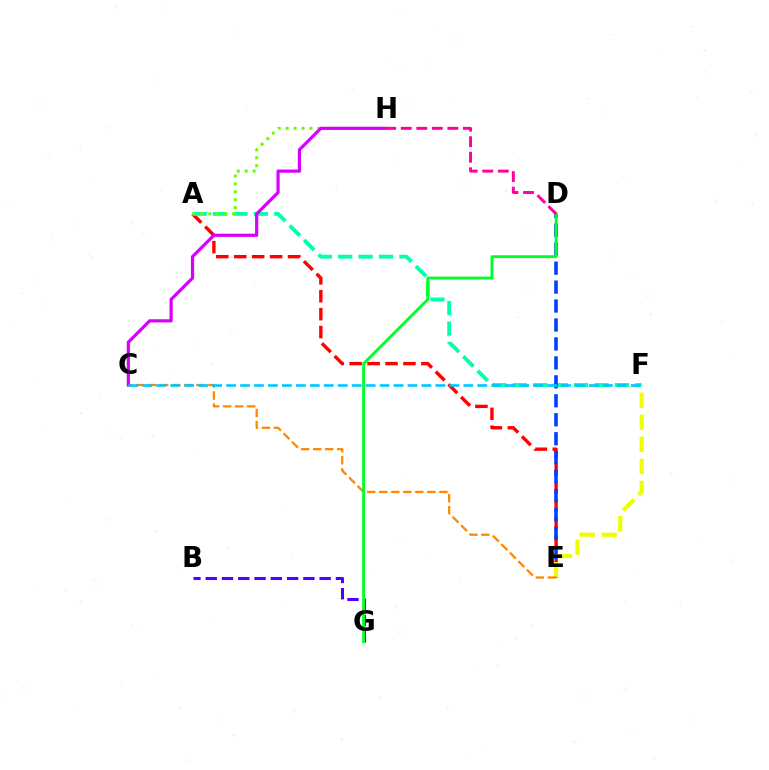{('A', 'E'): [{'color': '#ff0000', 'line_style': 'dashed', 'thickness': 2.44}], ('A', 'F'): [{'color': '#00ffaf', 'line_style': 'dashed', 'thickness': 2.77}], ('B', 'G'): [{'color': '#4f00ff', 'line_style': 'dashed', 'thickness': 2.21}], ('A', 'H'): [{'color': '#66ff00', 'line_style': 'dotted', 'thickness': 2.15}], ('D', 'E'): [{'color': '#003fff', 'line_style': 'dashed', 'thickness': 2.57}], ('E', 'F'): [{'color': '#eeff00', 'line_style': 'dashed', 'thickness': 3.0}], ('C', 'E'): [{'color': '#ff8800', 'line_style': 'dashed', 'thickness': 1.63}], ('D', 'G'): [{'color': '#00ff27', 'line_style': 'solid', 'thickness': 2.06}], ('C', 'H'): [{'color': '#d600ff', 'line_style': 'solid', 'thickness': 2.3}], ('D', 'H'): [{'color': '#ff00a0', 'line_style': 'dashed', 'thickness': 2.11}], ('C', 'F'): [{'color': '#00c7ff', 'line_style': 'dashed', 'thickness': 1.9}]}